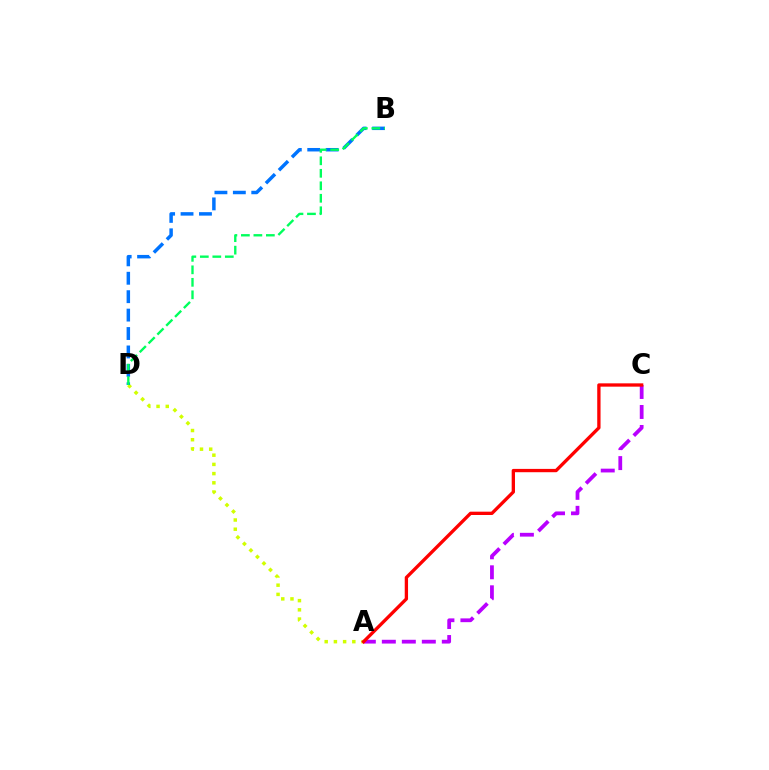{('A', 'D'): [{'color': '#d1ff00', 'line_style': 'dotted', 'thickness': 2.5}], ('B', 'D'): [{'color': '#0074ff', 'line_style': 'dashed', 'thickness': 2.5}, {'color': '#00ff5c', 'line_style': 'dashed', 'thickness': 1.7}], ('A', 'C'): [{'color': '#b900ff', 'line_style': 'dashed', 'thickness': 2.72}, {'color': '#ff0000', 'line_style': 'solid', 'thickness': 2.39}]}